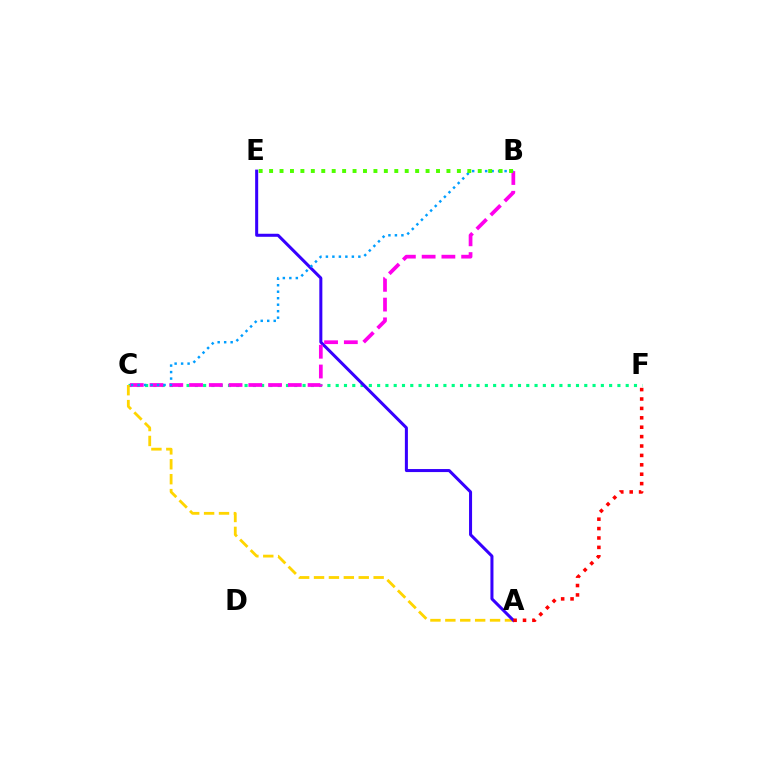{('C', 'F'): [{'color': '#00ff86', 'line_style': 'dotted', 'thickness': 2.25}], ('A', 'C'): [{'color': '#ffd500', 'line_style': 'dashed', 'thickness': 2.02}], ('A', 'E'): [{'color': '#3700ff', 'line_style': 'solid', 'thickness': 2.18}], ('B', 'C'): [{'color': '#ff00ed', 'line_style': 'dashed', 'thickness': 2.68}, {'color': '#009eff', 'line_style': 'dotted', 'thickness': 1.76}], ('A', 'F'): [{'color': '#ff0000', 'line_style': 'dotted', 'thickness': 2.55}], ('B', 'E'): [{'color': '#4fff00', 'line_style': 'dotted', 'thickness': 2.83}]}